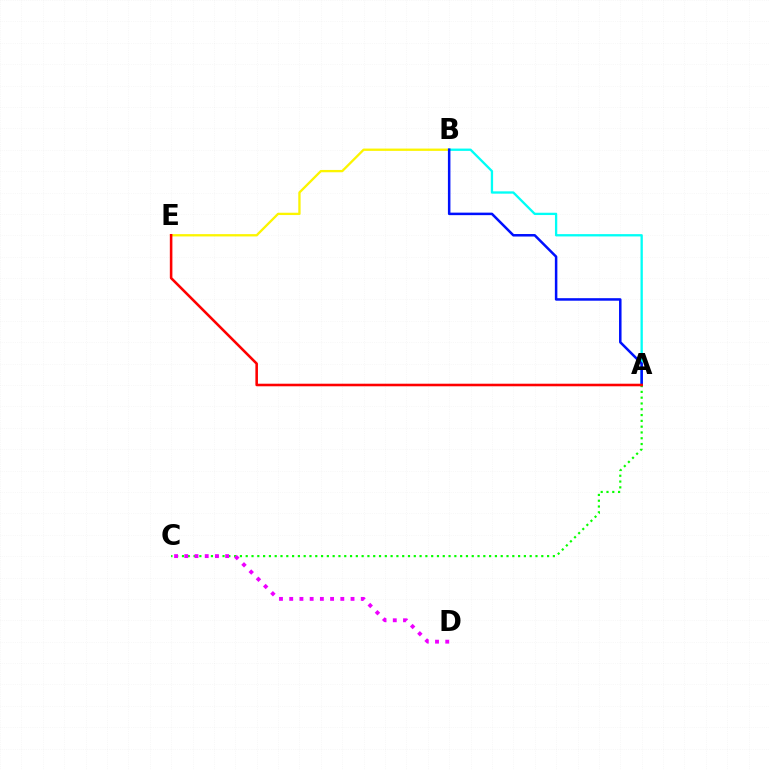{('B', 'E'): [{'color': '#fcf500', 'line_style': 'solid', 'thickness': 1.67}], ('A', 'B'): [{'color': '#00fff6', 'line_style': 'solid', 'thickness': 1.67}, {'color': '#0010ff', 'line_style': 'solid', 'thickness': 1.81}], ('A', 'C'): [{'color': '#08ff00', 'line_style': 'dotted', 'thickness': 1.57}], ('A', 'E'): [{'color': '#ff0000', 'line_style': 'solid', 'thickness': 1.85}], ('C', 'D'): [{'color': '#ee00ff', 'line_style': 'dotted', 'thickness': 2.78}]}